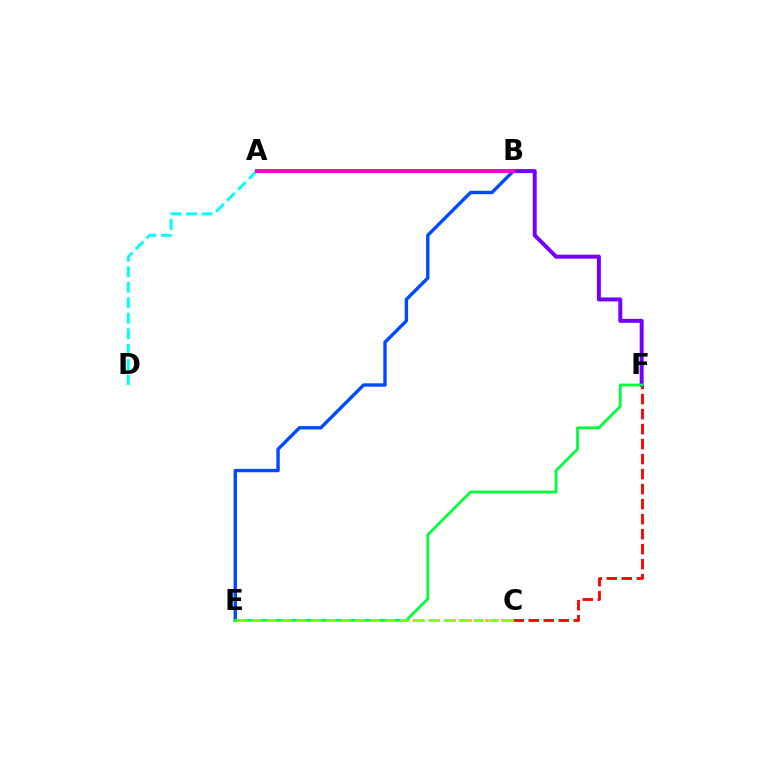{('C', 'F'): [{'color': '#ff0000', 'line_style': 'dashed', 'thickness': 2.04}], ('A', 'D'): [{'color': '#00fff6', 'line_style': 'dashed', 'thickness': 2.11}], ('B', 'F'): [{'color': '#7200ff', 'line_style': 'solid', 'thickness': 2.86}], ('B', 'E'): [{'color': '#004bff', 'line_style': 'solid', 'thickness': 2.44}], ('C', 'E'): [{'color': '#ffbd00', 'line_style': 'dotted', 'thickness': 2.19}, {'color': '#84ff00', 'line_style': 'dashed', 'thickness': 2.01}], ('E', 'F'): [{'color': '#00ff39', 'line_style': 'solid', 'thickness': 2.0}], ('A', 'B'): [{'color': '#ff00cf', 'line_style': 'solid', 'thickness': 2.86}]}